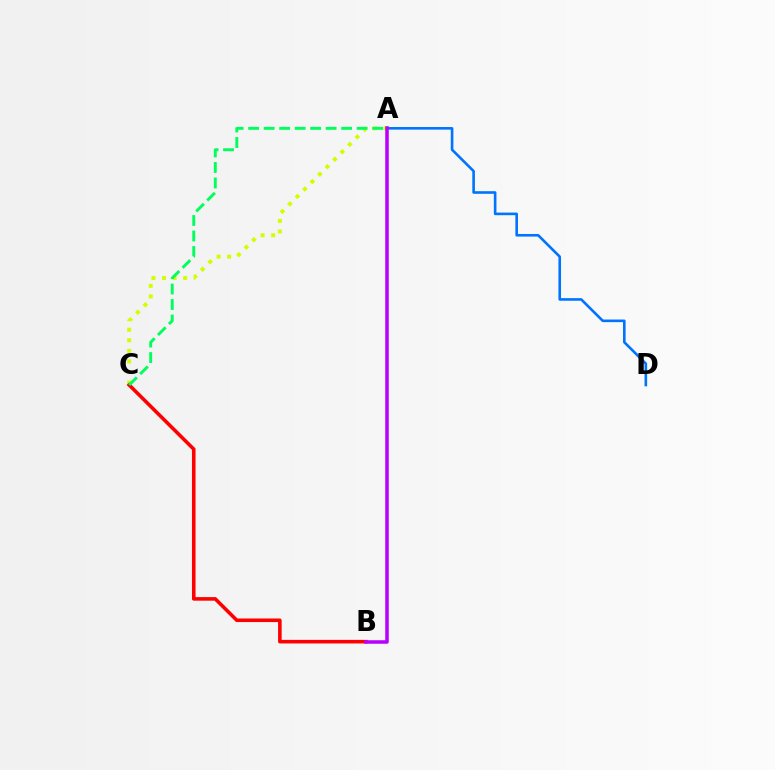{('A', 'C'): [{'color': '#d1ff00', 'line_style': 'dotted', 'thickness': 2.87}, {'color': '#00ff5c', 'line_style': 'dashed', 'thickness': 2.11}], ('B', 'C'): [{'color': '#ff0000', 'line_style': 'solid', 'thickness': 2.58}], ('A', 'D'): [{'color': '#0074ff', 'line_style': 'solid', 'thickness': 1.88}], ('A', 'B'): [{'color': '#b900ff', 'line_style': 'solid', 'thickness': 2.53}]}